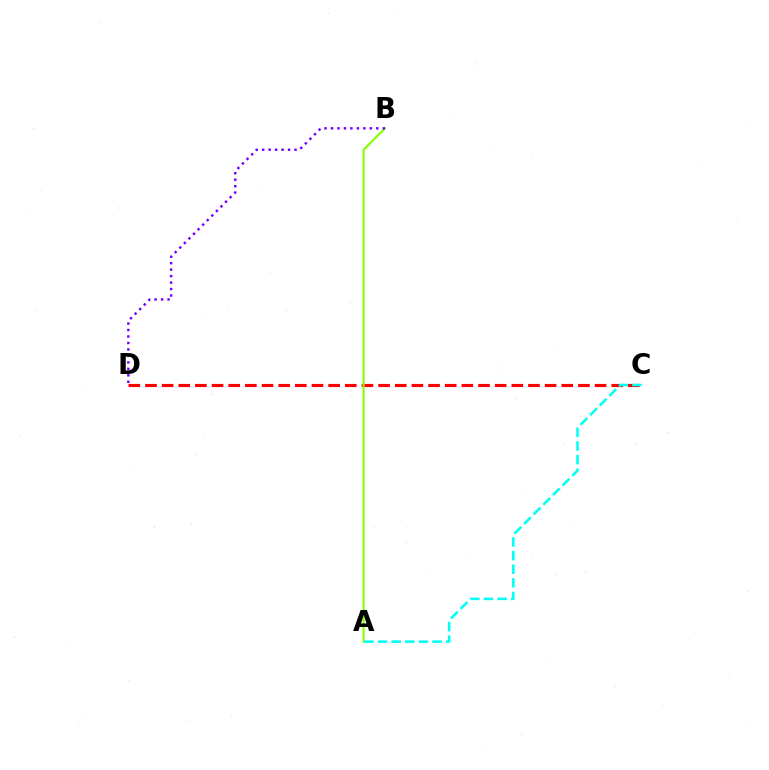{('C', 'D'): [{'color': '#ff0000', 'line_style': 'dashed', 'thickness': 2.26}], ('A', 'B'): [{'color': '#84ff00', 'line_style': 'solid', 'thickness': 1.52}], ('B', 'D'): [{'color': '#7200ff', 'line_style': 'dotted', 'thickness': 1.76}], ('A', 'C'): [{'color': '#00fff6', 'line_style': 'dashed', 'thickness': 1.85}]}